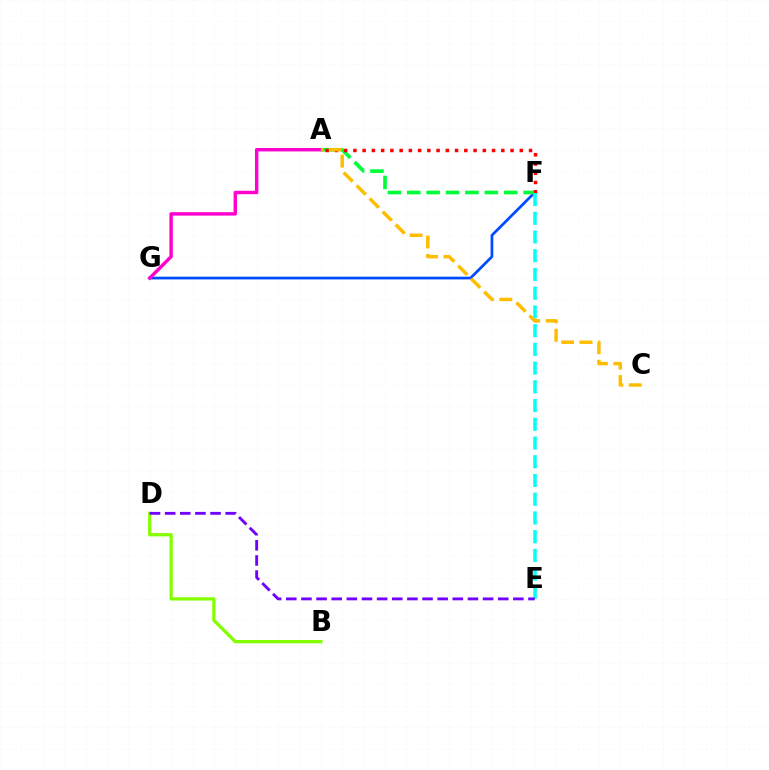{('B', 'D'): [{'color': '#84ff00', 'line_style': 'solid', 'thickness': 2.37}], ('F', 'G'): [{'color': '#004bff', 'line_style': 'solid', 'thickness': 1.97}], ('A', 'F'): [{'color': '#00ff39', 'line_style': 'dashed', 'thickness': 2.64}, {'color': '#ff0000', 'line_style': 'dotted', 'thickness': 2.51}], ('A', 'G'): [{'color': '#ff00cf', 'line_style': 'solid', 'thickness': 2.45}], ('E', 'F'): [{'color': '#00fff6', 'line_style': 'dashed', 'thickness': 2.54}], ('D', 'E'): [{'color': '#7200ff', 'line_style': 'dashed', 'thickness': 2.06}], ('A', 'C'): [{'color': '#ffbd00', 'line_style': 'dashed', 'thickness': 2.5}]}